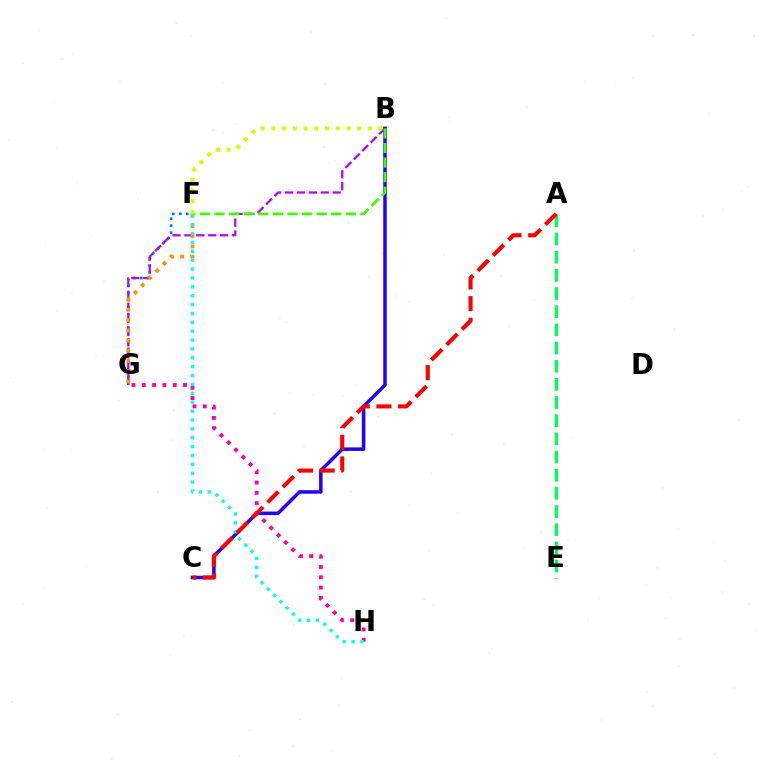{('F', 'G'): [{'color': '#0074ff', 'line_style': 'dotted', 'thickness': 1.9}, {'color': '#ff9400', 'line_style': 'dotted', 'thickness': 2.78}], ('B', 'G'): [{'color': '#b900ff', 'line_style': 'dashed', 'thickness': 1.62}], ('B', 'C'): [{'color': '#2500ff', 'line_style': 'solid', 'thickness': 2.54}], ('G', 'H'): [{'color': '#ff00ac', 'line_style': 'dotted', 'thickness': 2.8}], ('A', 'E'): [{'color': '#00ff5c', 'line_style': 'dashed', 'thickness': 2.47}], ('F', 'H'): [{'color': '#00fff6', 'line_style': 'dotted', 'thickness': 2.41}], ('A', 'C'): [{'color': '#ff0000', 'line_style': 'dashed', 'thickness': 2.95}], ('B', 'F'): [{'color': '#3dff00', 'line_style': 'dashed', 'thickness': 1.98}, {'color': '#d1ff00', 'line_style': 'dotted', 'thickness': 2.91}]}